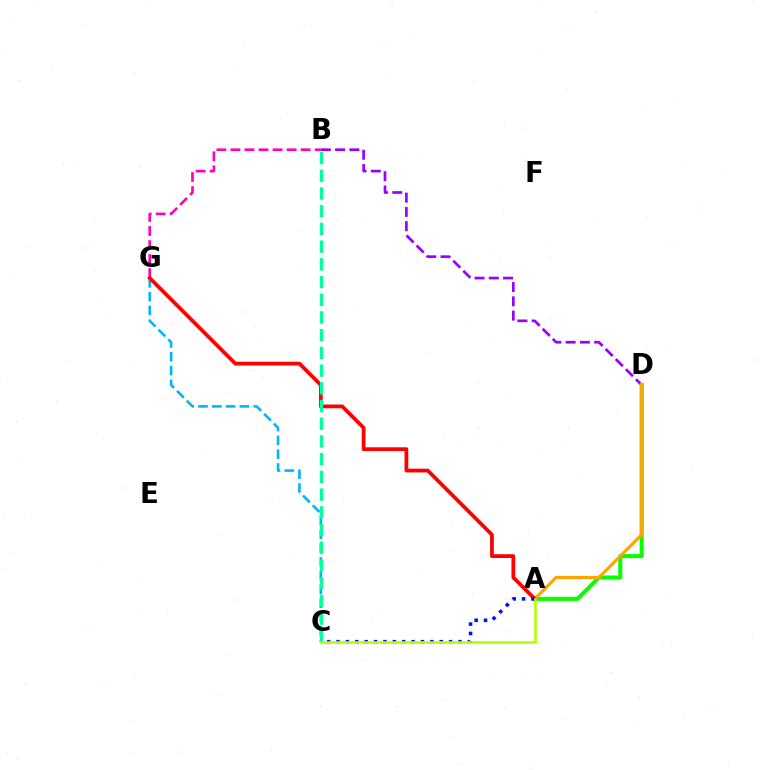{('B', 'D'): [{'color': '#9b00ff', 'line_style': 'dashed', 'thickness': 1.94}], ('A', 'D'): [{'color': '#08ff00', 'line_style': 'solid', 'thickness': 2.92}, {'color': '#ffa500', 'line_style': 'solid', 'thickness': 2.26}], ('C', 'G'): [{'color': '#00b5ff', 'line_style': 'dashed', 'thickness': 1.87}], ('B', 'G'): [{'color': '#ff00bd', 'line_style': 'dashed', 'thickness': 1.91}], ('A', 'G'): [{'color': '#ff0000', 'line_style': 'solid', 'thickness': 2.71}], ('A', 'C'): [{'color': '#0010ff', 'line_style': 'dotted', 'thickness': 2.55}, {'color': '#b3ff00', 'line_style': 'solid', 'thickness': 1.88}], ('B', 'C'): [{'color': '#00ff9d', 'line_style': 'dashed', 'thickness': 2.41}]}